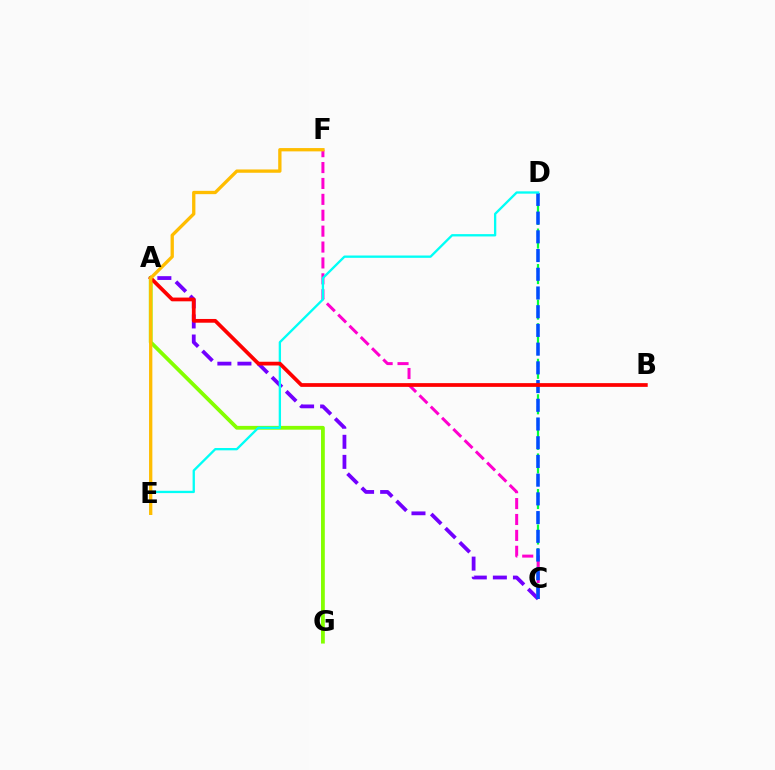{('C', 'D'): [{'color': '#00ff39', 'line_style': 'dashed', 'thickness': 1.61}, {'color': '#004bff', 'line_style': 'dashed', 'thickness': 2.54}], ('A', 'C'): [{'color': '#7200ff', 'line_style': 'dashed', 'thickness': 2.73}], ('A', 'G'): [{'color': '#84ff00', 'line_style': 'solid', 'thickness': 2.73}], ('C', 'F'): [{'color': '#ff00cf', 'line_style': 'dashed', 'thickness': 2.16}], ('D', 'E'): [{'color': '#00fff6', 'line_style': 'solid', 'thickness': 1.67}], ('A', 'B'): [{'color': '#ff0000', 'line_style': 'solid', 'thickness': 2.7}], ('E', 'F'): [{'color': '#ffbd00', 'line_style': 'solid', 'thickness': 2.38}]}